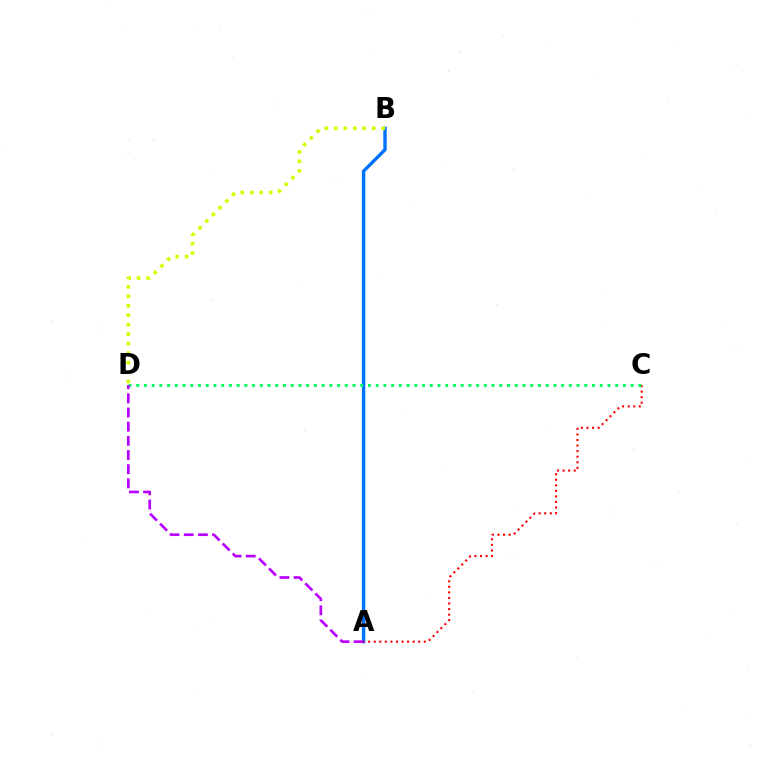{('A', 'B'): [{'color': '#0074ff', 'line_style': 'solid', 'thickness': 2.44}], ('A', 'C'): [{'color': '#ff0000', 'line_style': 'dotted', 'thickness': 1.51}], ('C', 'D'): [{'color': '#00ff5c', 'line_style': 'dotted', 'thickness': 2.1}], ('B', 'D'): [{'color': '#d1ff00', 'line_style': 'dotted', 'thickness': 2.58}], ('A', 'D'): [{'color': '#b900ff', 'line_style': 'dashed', 'thickness': 1.93}]}